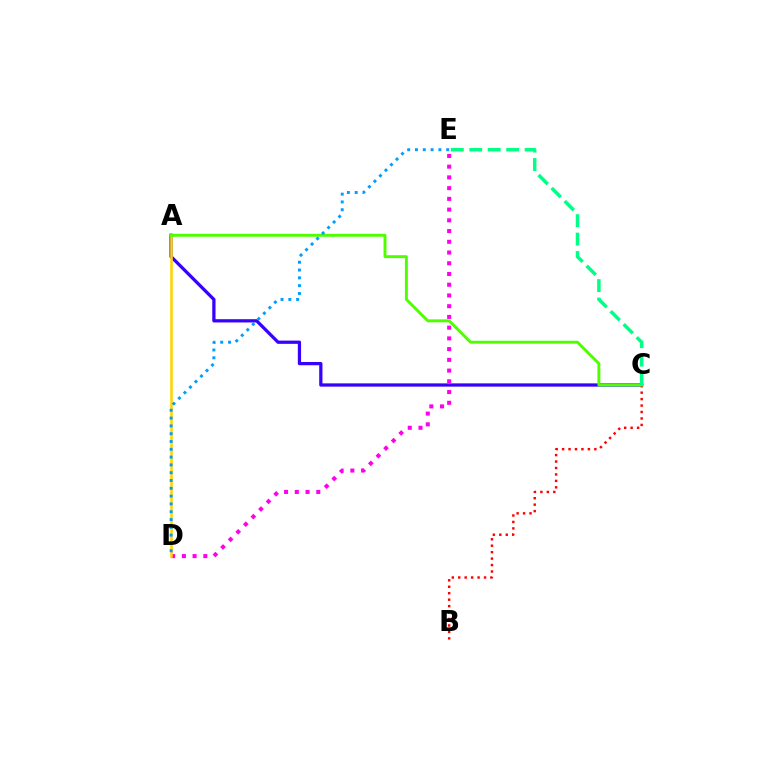{('A', 'C'): [{'color': '#3700ff', 'line_style': 'solid', 'thickness': 2.34}, {'color': '#4fff00', 'line_style': 'solid', 'thickness': 2.11}], ('D', 'E'): [{'color': '#ff00ed', 'line_style': 'dotted', 'thickness': 2.92}, {'color': '#009eff', 'line_style': 'dotted', 'thickness': 2.12}], ('A', 'D'): [{'color': '#ffd500', 'line_style': 'solid', 'thickness': 1.86}], ('B', 'C'): [{'color': '#ff0000', 'line_style': 'dotted', 'thickness': 1.75}], ('C', 'E'): [{'color': '#00ff86', 'line_style': 'dashed', 'thickness': 2.51}]}